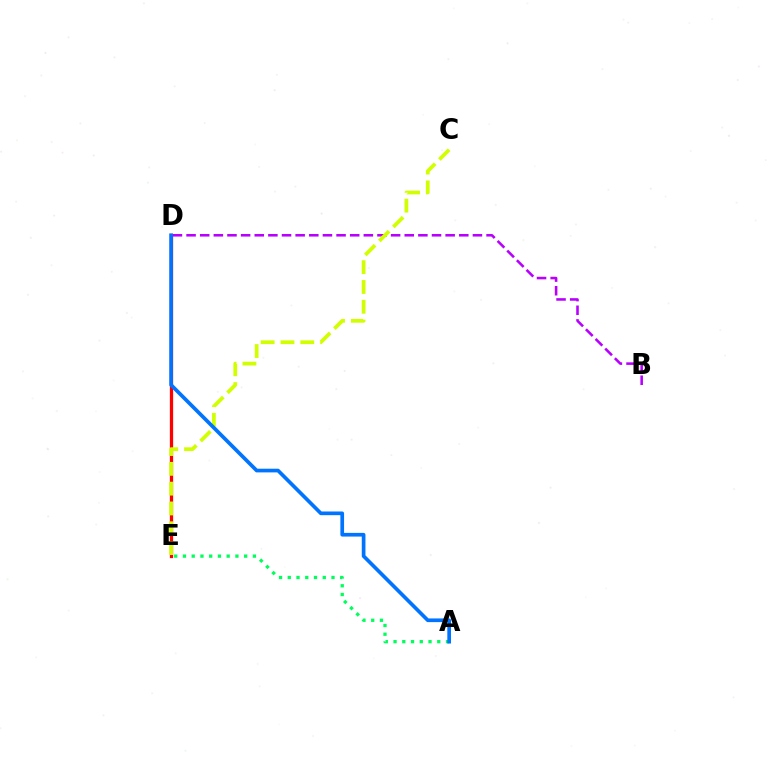{('D', 'E'): [{'color': '#ff0000', 'line_style': 'solid', 'thickness': 2.35}], ('A', 'E'): [{'color': '#00ff5c', 'line_style': 'dotted', 'thickness': 2.38}], ('B', 'D'): [{'color': '#b900ff', 'line_style': 'dashed', 'thickness': 1.85}], ('C', 'E'): [{'color': '#d1ff00', 'line_style': 'dashed', 'thickness': 2.69}], ('A', 'D'): [{'color': '#0074ff', 'line_style': 'solid', 'thickness': 2.66}]}